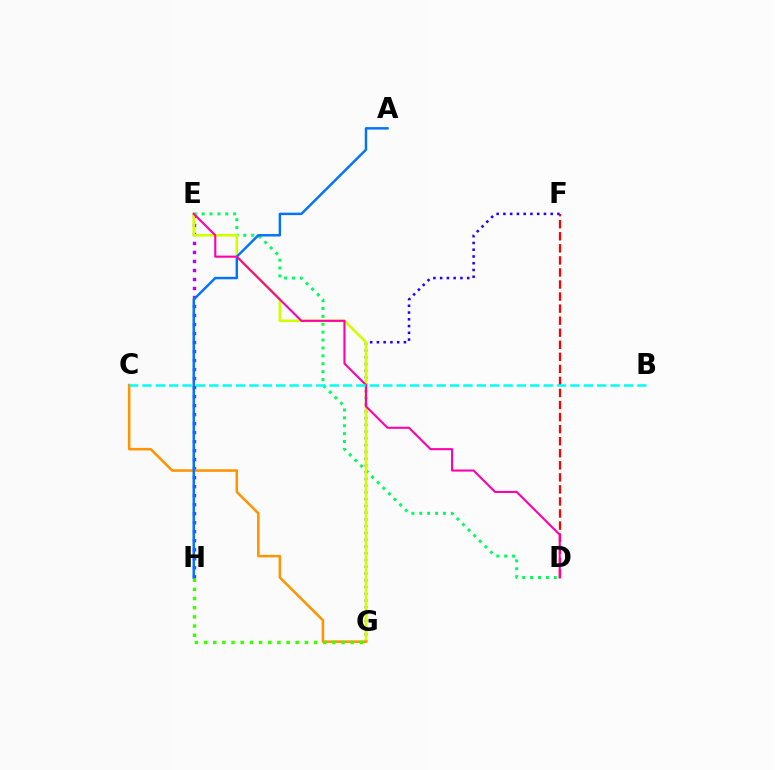{('F', 'G'): [{'color': '#2500ff', 'line_style': 'dotted', 'thickness': 1.84}], ('D', 'E'): [{'color': '#00ff5c', 'line_style': 'dotted', 'thickness': 2.14}, {'color': '#ff00ac', 'line_style': 'solid', 'thickness': 1.51}], ('E', 'H'): [{'color': '#b900ff', 'line_style': 'dotted', 'thickness': 2.45}], ('E', 'G'): [{'color': '#d1ff00', 'line_style': 'solid', 'thickness': 1.89}], ('C', 'G'): [{'color': '#ff9400', 'line_style': 'solid', 'thickness': 1.83}], ('D', 'F'): [{'color': '#ff0000', 'line_style': 'dashed', 'thickness': 1.64}], ('A', 'H'): [{'color': '#0074ff', 'line_style': 'solid', 'thickness': 1.77}], ('G', 'H'): [{'color': '#3dff00', 'line_style': 'dotted', 'thickness': 2.49}], ('B', 'C'): [{'color': '#00fff6', 'line_style': 'dashed', 'thickness': 1.82}]}